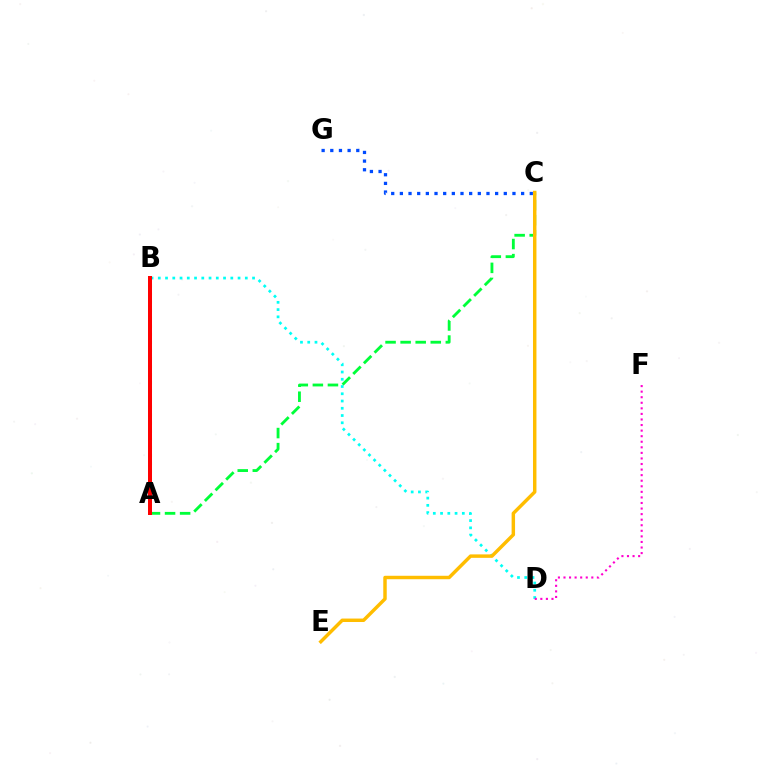{('C', 'G'): [{'color': '#004bff', 'line_style': 'dotted', 'thickness': 2.35}], ('B', 'D'): [{'color': '#00fff6', 'line_style': 'dotted', 'thickness': 1.97}], ('A', 'B'): [{'color': '#7200ff', 'line_style': 'dashed', 'thickness': 1.85}, {'color': '#84ff00', 'line_style': 'dotted', 'thickness': 2.19}, {'color': '#ff0000', 'line_style': 'solid', 'thickness': 2.87}], ('D', 'F'): [{'color': '#ff00cf', 'line_style': 'dotted', 'thickness': 1.51}], ('A', 'C'): [{'color': '#00ff39', 'line_style': 'dashed', 'thickness': 2.05}], ('C', 'E'): [{'color': '#ffbd00', 'line_style': 'solid', 'thickness': 2.49}]}